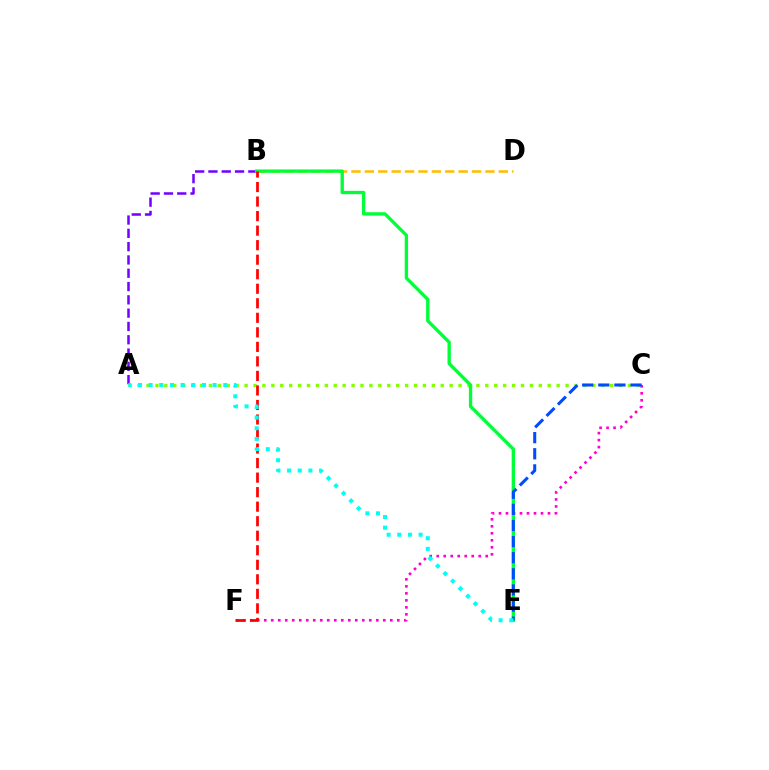{('A', 'B'): [{'color': '#7200ff', 'line_style': 'dashed', 'thickness': 1.81}], ('A', 'C'): [{'color': '#84ff00', 'line_style': 'dotted', 'thickness': 2.42}], ('B', 'D'): [{'color': '#ffbd00', 'line_style': 'dashed', 'thickness': 1.82}], ('B', 'E'): [{'color': '#00ff39', 'line_style': 'solid', 'thickness': 2.4}], ('C', 'F'): [{'color': '#ff00cf', 'line_style': 'dotted', 'thickness': 1.9}], ('B', 'F'): [{'color': '#ff0000', 'line_style': 'dashed', 'thickness': 1.97}], ('C', 'E'): [{'color': '#004bff', 'line_style': 'dashed', 'thickness': 2.19}], ('A', 'E'): [{'color': '#00fff6', 'line_style': 'dotted', 'thickness': 2.9}]}